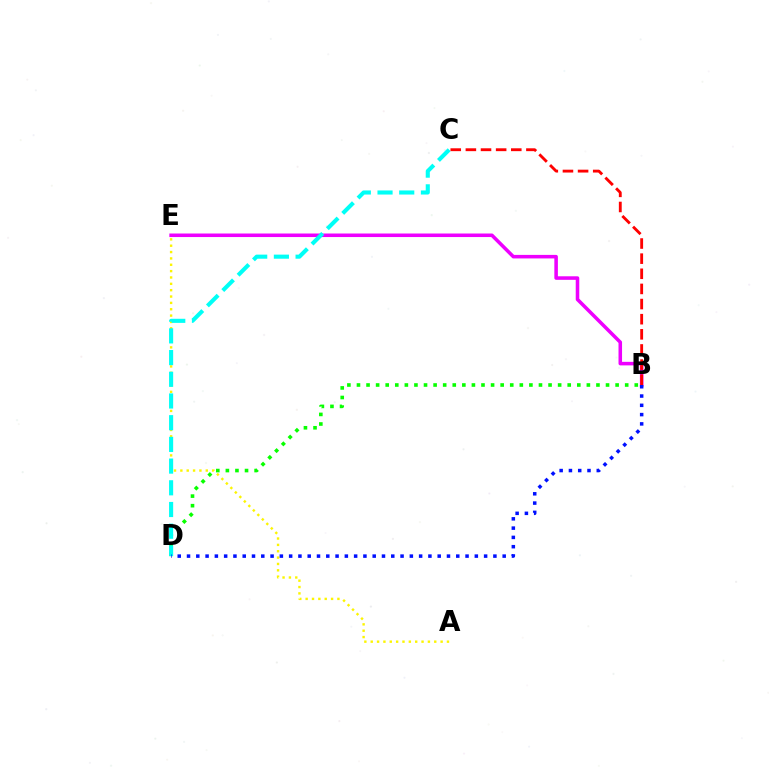{('B', 'E'): [{'color': '#ee00ff', 'line_style': 'solid', 'thickness': 2.55}], ('B', 'D'): [{'color': '#08ff00', 'line_style': 'dotted', 'thickness': 2.6}, {'color': '#0010ff', 'line_style': 'dotted', 'thickness': 2.52}], ('A', 'E'): [{'color': '#fcf500', 'line_style': 'dotted', 'thickness': 1.73}], ('C', 'D'): [{'color': '#00fff6', 'line_style': 'dashed', 'thickness': 2.95}], ('B', 'C'): [{'color': '#ff0000', 'line_style': 'dashed', 'thickness': 2.06}]}